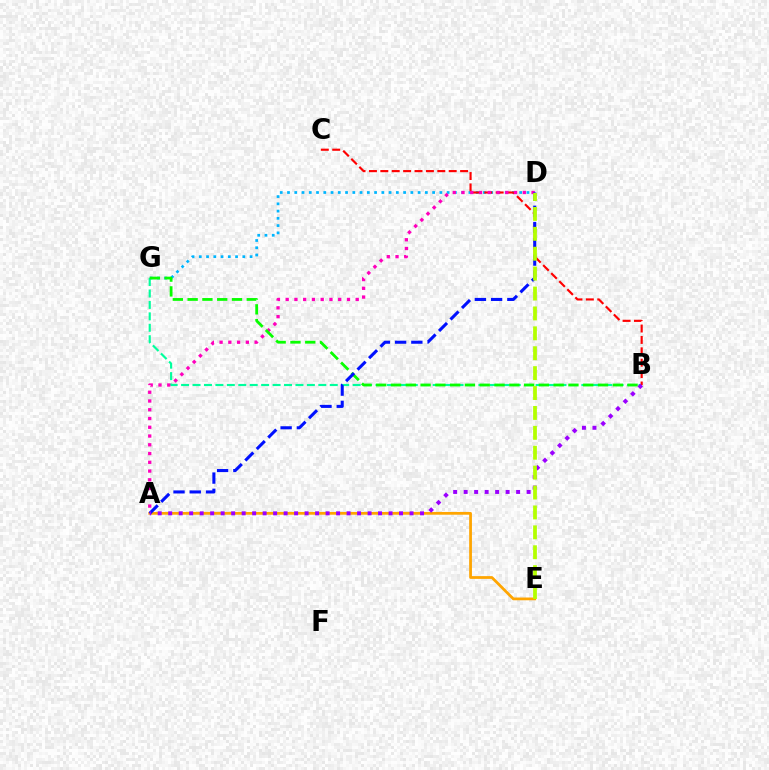{('D', 'G'): [{'color': '#00b5ff', 'line_style': 'dotted', 'thickness': 1.97}], ('B', 'G'): [{'color': '#00ff9d', 'line_style': 'dashed', 'thickness': 1.55}, {'color': '#08ff00', 'line_style': 'dashed', 'thickness': 2.01}], ('A', 'E'): [{'color': '#ffa500', 'line_style': 'solid', 'thickness': 1.99}], ('B', 'C'): [{'color': '#ff0000', 'line_style': 'dashed', 'thickness': 1.55}], ('A', 'D'): [{'color': '#ff00bd', 'line_style': 'dotted', 'thickness': 2.38}, {'color': '#0010ff', 'line_style': 'dashed', 'thickness': 2.21}], ('A', 'B'): [{'color': '#9b00ff', 'line_style': 'dotted', 'thickness': 2.85}], ('D', 'E'): [{'color': '#b3ff00', 'line_style': 'dashed', 'thickness': 2.7}]}